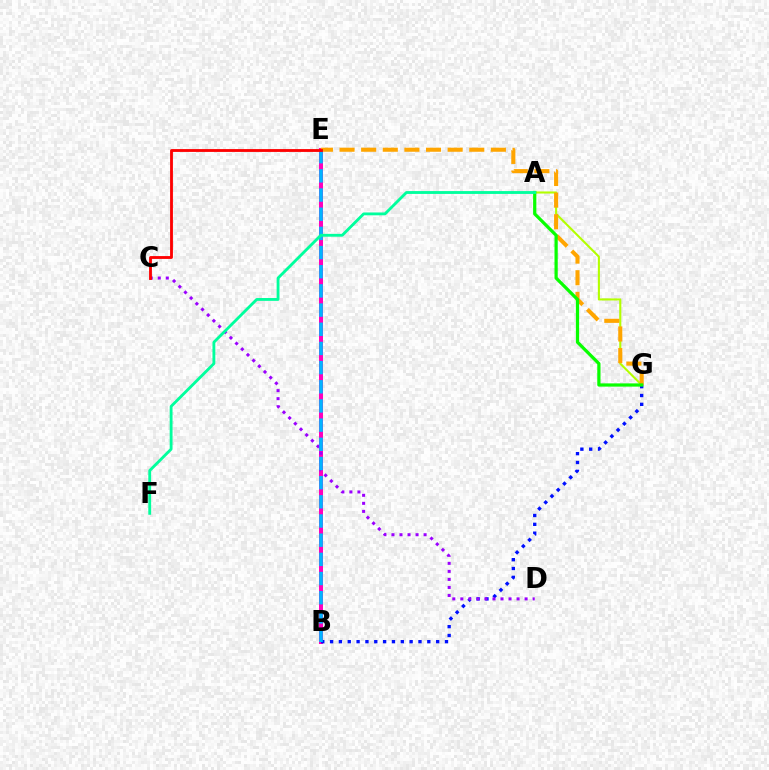{('B', 'E'): [{'color': '#ff00bd', 'line_style': 'solid', 'thickness': 2.89}, {'color': '#00b5ff', 'line_style': 'dashed', 'thickness': 2.6}], ('A', 'G'): [{'color': '#b3ff00', 'line_style': 'solid', 'thickness': 1.51}, {'color': '#08ff00', 'line_style': 'solid', 'thickness': 2.32}], ('B', 'G'): [{'color': '#0010ff', 'line_style': 'dotted', 'thickness': 2.4}], ('E', 'G'): [{'color': '#ffa500', 'line_style': 'dashed', 'thickness': 2.94}], ('C', 'D'): [{'color': '#9b00ff', 'line_style': 'dotted', 'thickness': 2.18}], ('C', 'E'): [{'color': '#ff0000', 'line_style': 'solid', 'thickness': 2.04}], ('A', 'F'): [{'color': '#00ff9d', 'line_style': 'solid', 'thickness': 2.05}]}